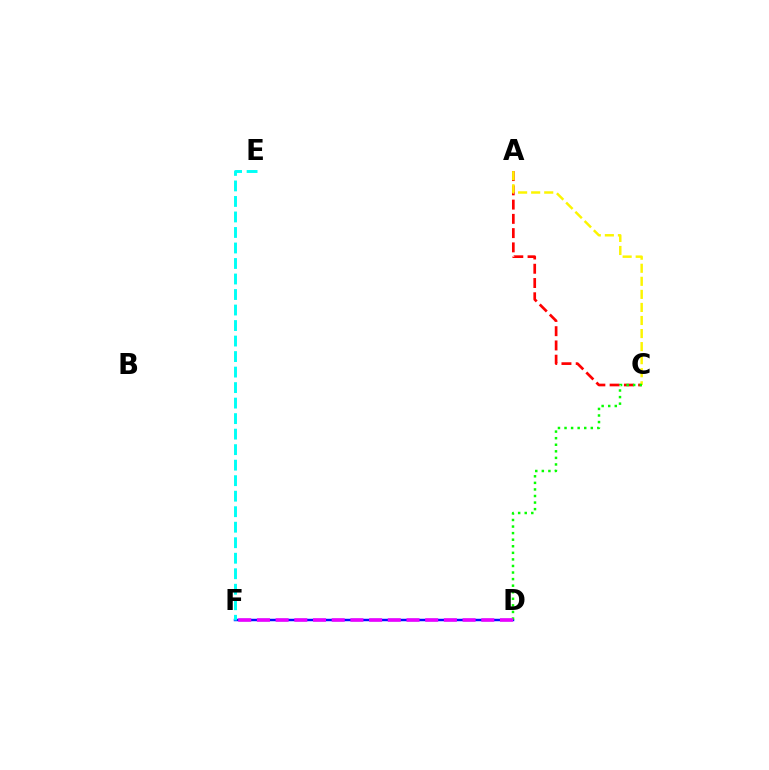{('A', 'C'): [{'color': '#ff0000', 'line_style': 'dashed', 'thickness': 1.94}, {'color': '#fcf500', 'line_style': 'dashed', 'thickness': 1.77}], ('D', 'F'): [{'color': '#0010ff', 'line_style': 'solid', 'thickness': 1.77}, {'color': '#ee00ff', 'line_style': 'dashed', 'thickness': 2.54}], ('C', 'D'): [{'color': '#08ff00', 'line_style': 'dotted', 'thickness': 1.78}], ('E', 'F'): [{'color': '#00fff6', 'line_style': 'dashed', 'thickness': 2.11}]}